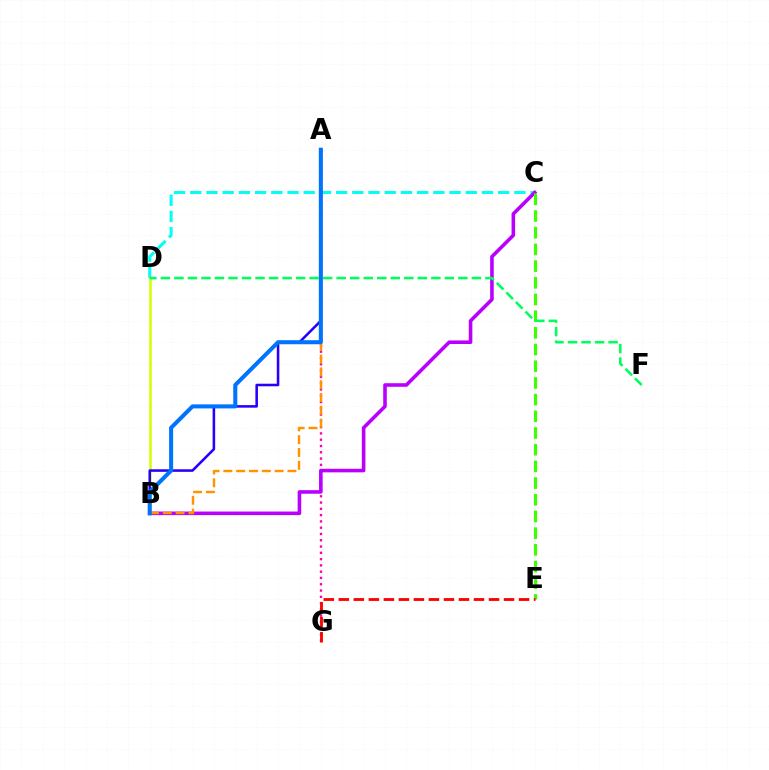{('C', 'D'): [{'color': '#00fff6', 'line_style': 'dashed', 'thickness': 2.2}], ('A', 'G'): [{'color': '#ff00ac', 'line_style': 'dotted', 'thickness': 1.71}], ('B', 'D'): [{'color': '#d1ff00', 'line_style': 'solid', 'thickness': 1.84}], ('B', 'C'): [{'color': '#b900ff', 'line_style': 'solid', 'thickness': 2.58}], ('A', 'B'): [{'color': '#2500ff', 'line_style': 'solid', 'thickness': 1.84}, {'color': '#ff9400', 'line_style': 'dashed', 'thickness': 1.74}, {'color': '#0074ff', 'line_style': 'solid', 'thickness': 2.91}], ('C', 'E'): [{'color': '#3dff00', 'line_style': 'dashed', 'thickness': 2.27}], ('D', 'F'): [{'color': '#00ff5c', 'line_style': 'dashed', 'thickness': 1.84}], ('E', 'G'): [{'color': '#ff0000', 'line_style': 'dashed', 'thickness': 2.04}]}